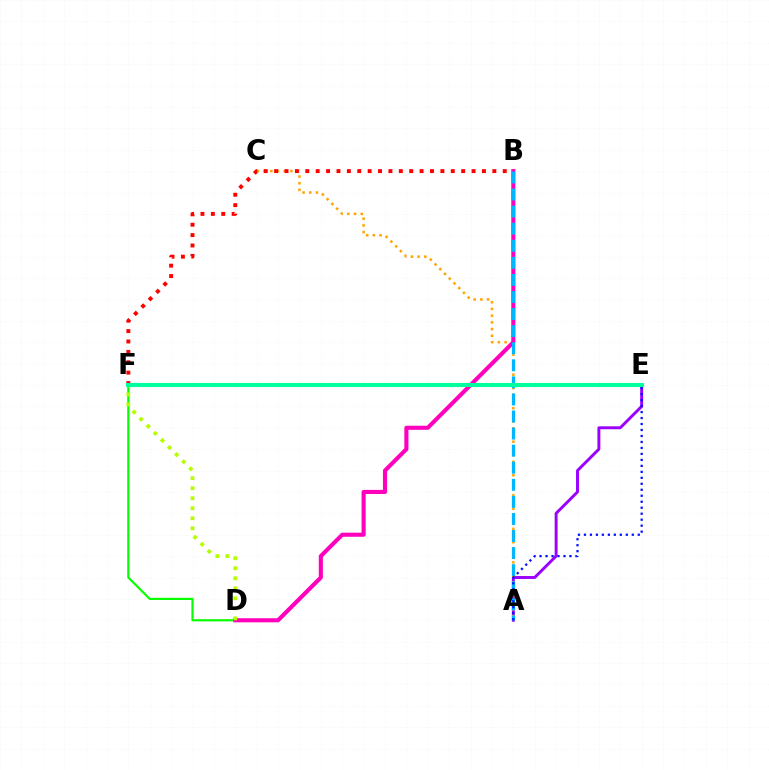{('A', 'E'): [{'color': '#9b00ff', 'line_style': 'solid', 'thickness': 2.11}, {'color': '#0010ff', 'line_style': 'dotted', 'thickness': 1.62}], ('A', 'C'): [{'color': '#ffa500', 'line_style': 'dotted', 'thickness': 1.82}], ('D', 'F'): [{'color': '#08ff00', 'line_style': 'solid', 'thickness': 1.59}, {'color': '#b3ff00', 'line_style': 'dotted', 'thickness': 2.72}], ('B', 'D'): [{'color': '#ff00bd', 'line_style': 'solid', 'thickness': 2.95}], ('B', 'F'): [{'color': '#ff0000', 'line_style': 'dotted', 'thickness': 2.82}], ('A', 'B'): [{'color': '#00b5ff', 'line_style': 'dashed', 'thickness': 2.32}], ('E', 'F'): [{'color': '#00ff9d', 'line_style': 'solid', 'thickness': 2.94}]}